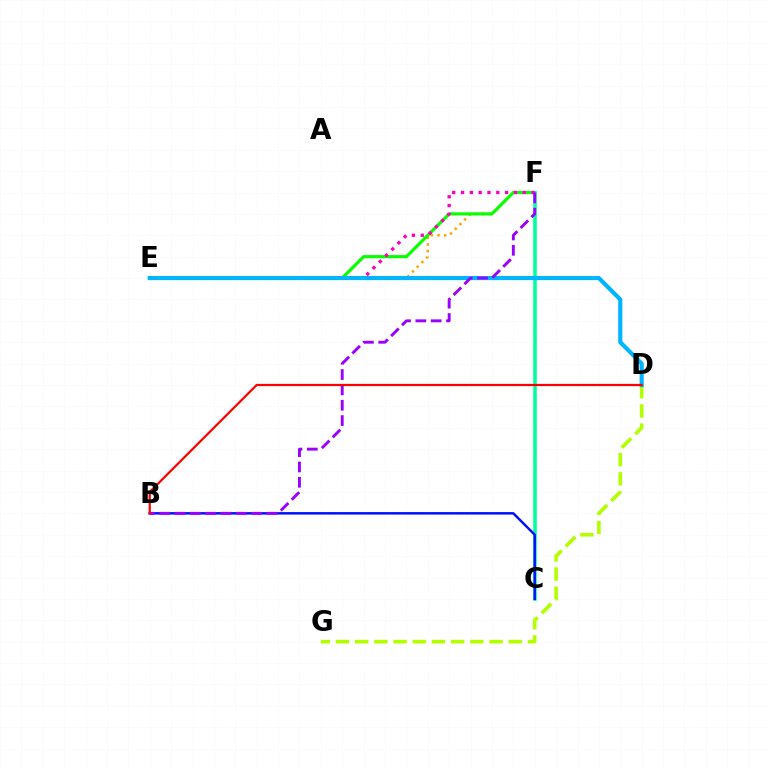{('E', 'F'): [{'color': '#ffa500', 'line_style': 'dotted', 'thickness': 1.8}, {'color': '#08ff00', 'line_style': 'solid', 'thickness': 2.27}, {'color': '#ff00bd', 'line_style': 'dotted', 'thickness': 2.4}], ('D', 'G'): [{'color': '#b3ff00', 'line_style': 'dashed', 'thickness': 2.61}], ('C', 'F'): [{'color': '#00ff9d', 'line_style': 'solid', 'thickness': 2.56}], ('D', 'E'): [{'color': '#00b5ff', 'line_style': 'solid', 'thickness': 2.97}], ('B', 'C'): [{'color': '#0010ff', 'line_style': 'solid', 'thickness': 1.78}], ('B', 'F'): [{'color': '#9b00ff', 'line_style': 'dashed', 'thickness': 2.08}], ('B', 'D'): [{'color': '#ff0000', 'line_style': 'solid', 'thickness': 1.6}]}